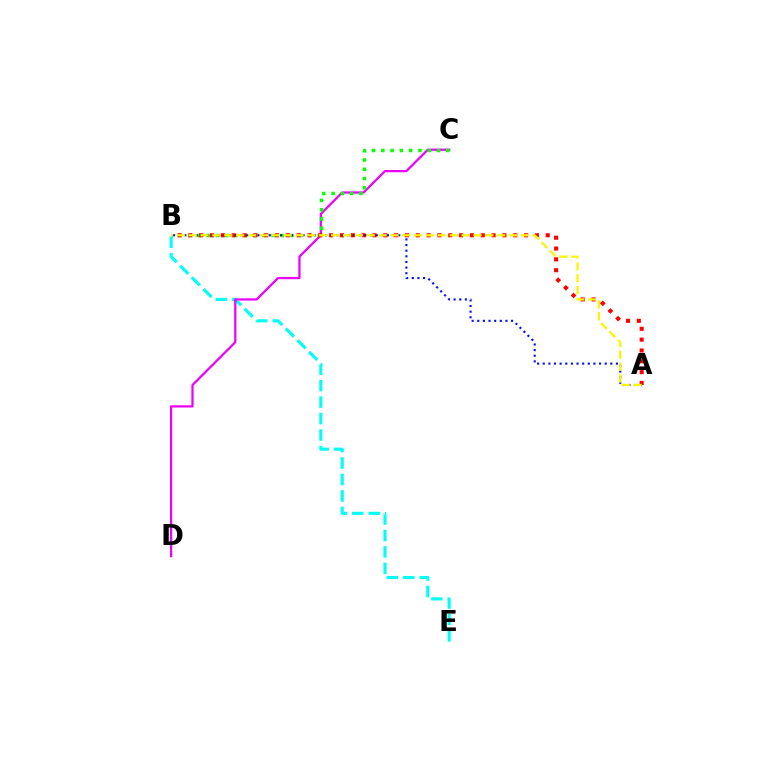{('B', 'E'): [{'color': '#00fff6', 'line_style': 'dashed', 'thickness': 2.24}], ('C', 'D'): [{'color': '#ee00ff', 'line_style': 'solid', 'thickness': 1.62}], ('B', 'C'): [{'color': '#08ff00', 'line_style': 'dotted', 'thickness': 2.52}], ('A', 'B'): [{'color': '#ff0000', 'line_style': 'dotted', 'thickness': 2.94}, {'color': '#0010ff', 'line_style': 'dotted', 'thickness': 1.53}, {'color': '#fcf500', 'line_style': 'dashed', 'thickness': 1.61}]}